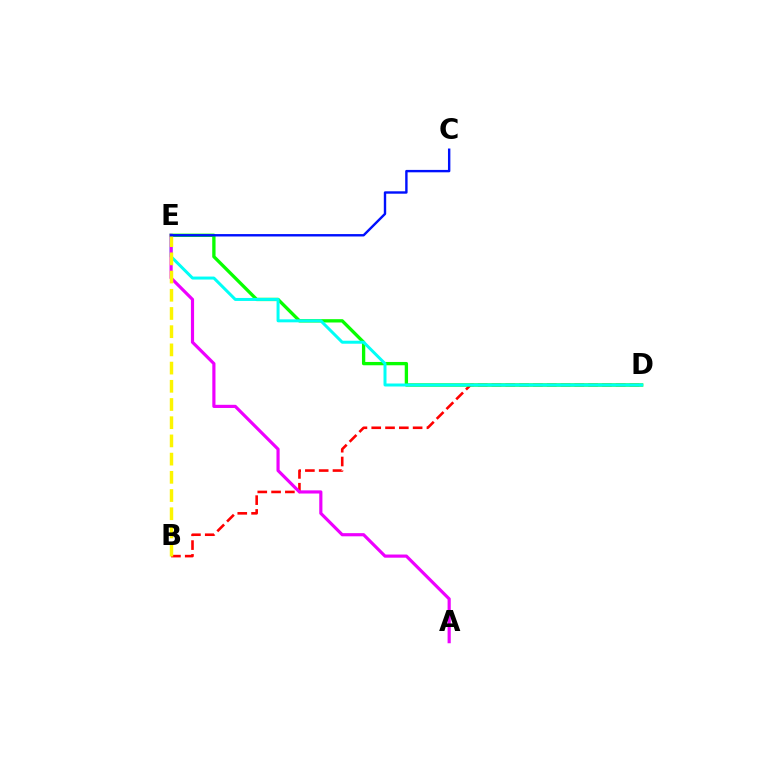{('B', 'D'): [{'color': '#ff0000', 'line_style': 'dashed', 'thickness': 1.87}], ('D', 'E'): [{'color': '#08ff00', 'line_style': 'solid', 'thickness': 2.39}, {'color': '#00fff6', 'line_style': 'solid', 'thickness': 2.15}], ('A', 'E'): [{'color': '#ee00ff', 'line_style': 'solid', 'thickness': 2.28}], ('B', 'E'): [{'color': '#fcf500', 'line_style': 'dashed', 'thickness': 2.47}], ('C', 'E'): [{'color': '#0010ff', 'line_style': 'solid', 'thickness': 1.73}]}